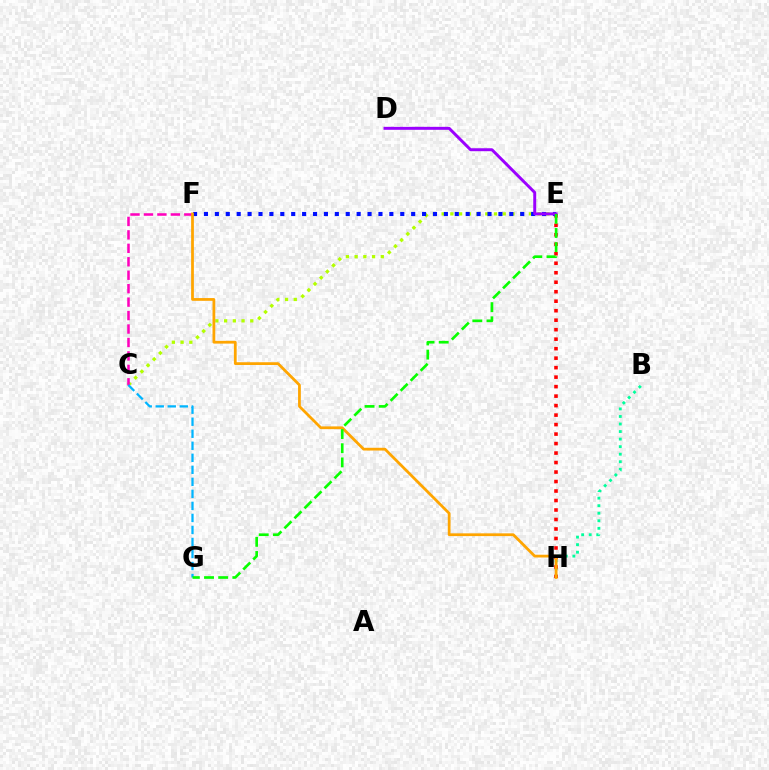{('C', 'E'): [{'color': '#b3ff00', 'line_style': 'dotted', 'thickness': 2.37}], ('B', 'H'): [{'color': '#00ff9d', 'line_style': 'dotted', 'thickness': 2.05}], ('E', 'H'): [{'color': '#ff0000', 'line_style': 'dotted', 'thickness': 2.58}], ('C', 'F'): [{'color': '#ff00bd', 'line_style': 'dashed', 'thickness': 1.83}], ('E', 'F'): [{'color': '#0010ff', 'line_style': 'dotted', 'thickness': 2.96}], ('F', 'H'): [{'color': '#ffa500', 'line_style': 'solid', 'thickness': 1.99}], ('C', 'G'): [{'color': '#00b5ff', 'line_style': 'dashed', 'thickness': 1.63}], ('D', 'E'): [{'color': '#9b00ff', 'line_style': 'solid', 'thickness': 2.13}], ('E', 'G'): [{'color': '#08ff00', 'line_style': 'dashed', 'thickness': 1.92}]}